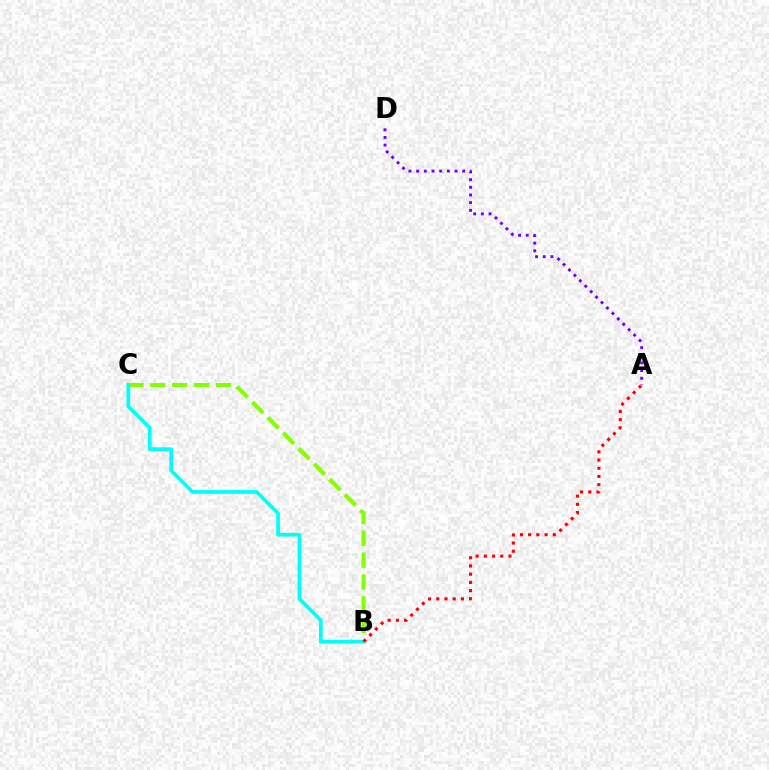{('A', 'D'): [{'color': '#7200ff', 'line_style': 'dotted', 'thickness': 2.09}], ('B', 'C'): [{'color': '#84ff00', 'line_style': 'dashed', 'thickness': 2.97}, {'color': '#00fff6', 'line_style': 'solid', 'thickness': 2.67}], ('A', 'B'): [{'color': '#ff0000', 'line_style': 'dotted', 'thickness': 2.23}]}